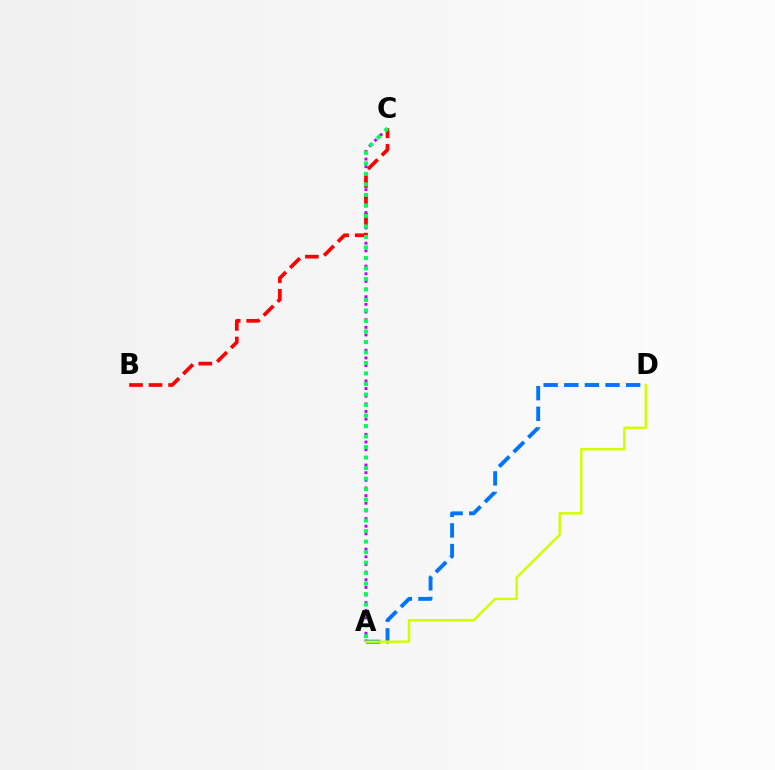{('A', 'C'): [{'color': '#b900ff', 'line_style': 'dotted', 'thickness': 2.08}, {'color': '#00ff5c', 'line_style': 'dotted', 'thickness': 2.85}], ('B', 'C'): [{'color': '#ff0000', 'line_style': 'dashed', 'thickness': 2.65}], ('A', 'D'): [{'color': '#0074ff', 'line_style': 'dashed', 'thickness': 2.8}, {'color': '#d1ff00', 'line_style': 'solid', 'thickness': 1.77}]}